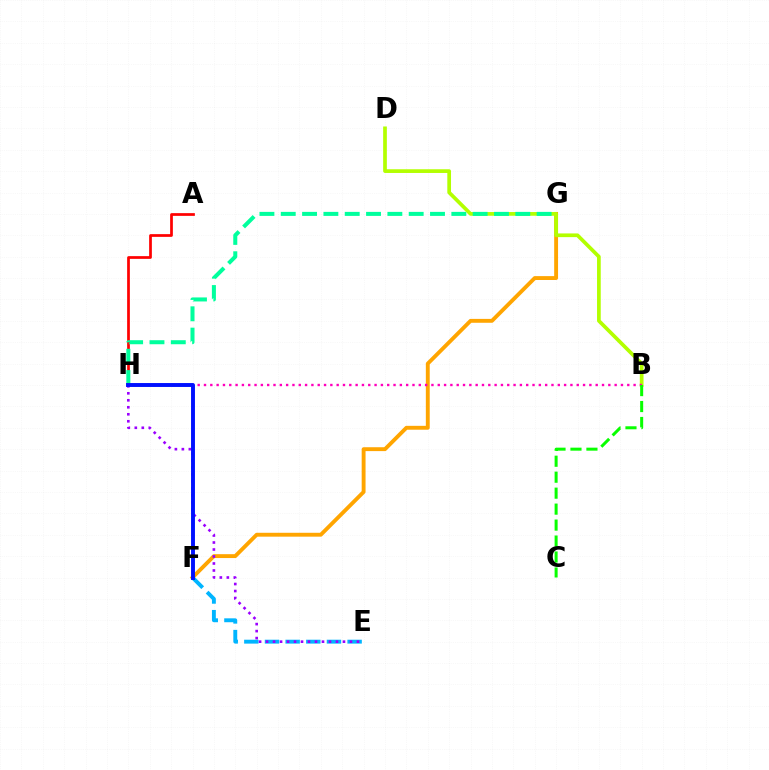{('E', 'F'): [{'color': '#00b5ff', 'line_style': 'dashed', 'thickness': 2.81}], ('F', 'G'): [{'color': '#ffa500', 'line_style': 'solid', 'thickness': 2.79}], ('A', 'H'): [{'color': '#ff0000', 'line_style': 'solid', 'thickness': 1.96}], ('B', 'D'): [{'color': '#b3ff00', 'line_style': 'solid', 'thickness': 2.67}], ('B', 'H'): [{'color': '#ff00bd', 'line_style': 'dotted', 'thickness': 1.72}], ('E', 'H'): [{'color': '#9b00ff', 'line_style': 'dotted', 'thickness': 1.9}], ('G', 'H'): [{'color': '#00ff9d', 'line_style': 'dashed', 'thickness': 2.9}], ('F', 'H'): [{'color': '#0010ff', 'line_style': 'solid', 'thickness': 2.82}], ('B', 'C'): [{'color': '#08ff00', 'line_style': 'dashed', 'thickness': 2.17}]}